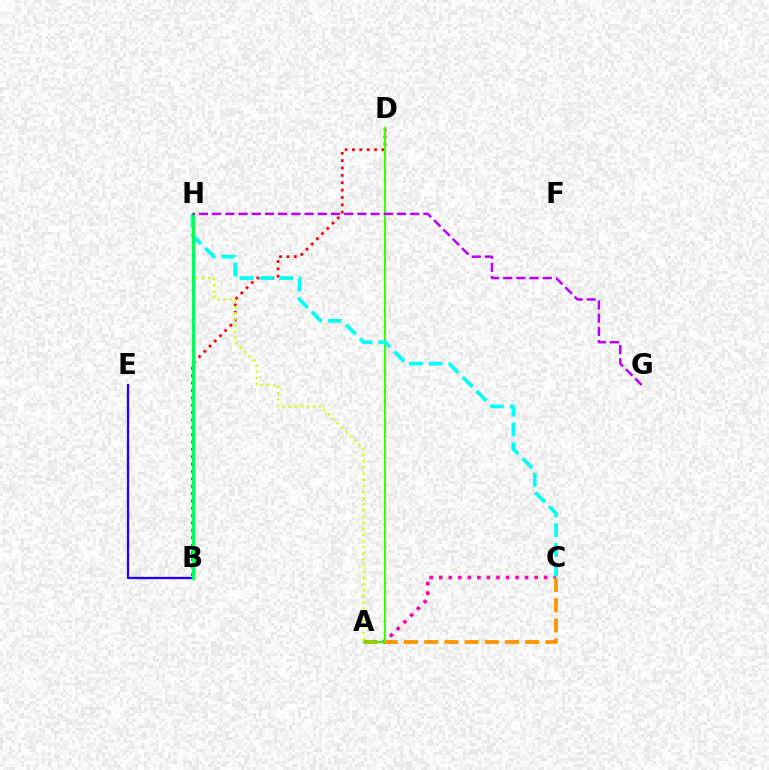{('A', 'C'): [{'color': '#ff00ac', 'line_style': 'dotted', 'thickness': 2.59}, {'color': '#ff9400', 'line_style': 'dashed', 'thickness': 2.74}], ('B', 'D'): [{'color': '#ff0000', 'line_style': 'dotted', 'thickness': 2.0}], ('A', 'D'): [{'color': '#3dff00', 'line_style': 'solid', 'thickness': 1.52}], ('A', 'H'): [{'color': '#d1ff00', 'line_style': 'dotted', 'thickness': 1.66}], ('B', 'H'): [{'color': '#0074ff', 'line_style': 'solid', 'thickness': 2.03}, {'color': '#00ff5c', 'line_style': 'solid', 'thickness': 2.32}], ('C', 'H'): [{'color': '#00fff6', 'line_style': 'dashed', 'thickness': 2.68}], ('B', 'E'): [{'color': '#2500ff', 'line_style': 'solid', 'thickness': 1.66}], ('G', 'H'): [{'color': '#b900ff', 'line_style': 'dashed', 'thickness': 1.79}]}